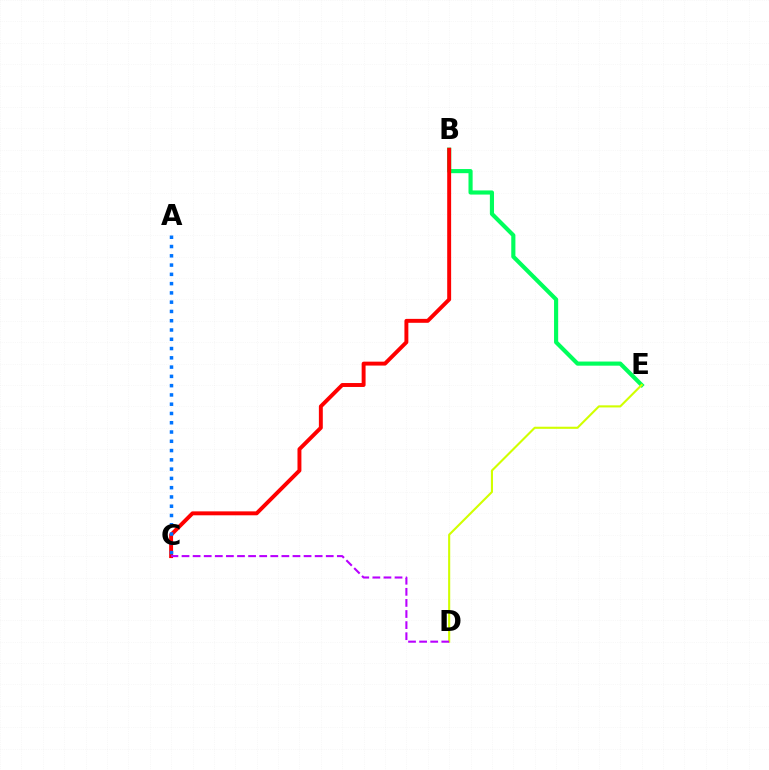{('B', 'E'): [{'color': '#00ff5c', 'line_style': 'solid', 'thickness': 2.98}], ('D', 'E'): [{'color': '#d1ff00', 'line_style': 'solid', 'thickness': 1.52}], ('B', 'C'): [{'color': '#ff0000', 'line_style': 'solid', 'thickness': 2.83}], ('A', 'C'): [{'color': '#0074ff', 'line_style': 'dotted', 'thickness': 2.52}], ('C', 'D'): [{'color': '#b900ff', 'line_style': 'dashed', 'thickness': 1.51}]}